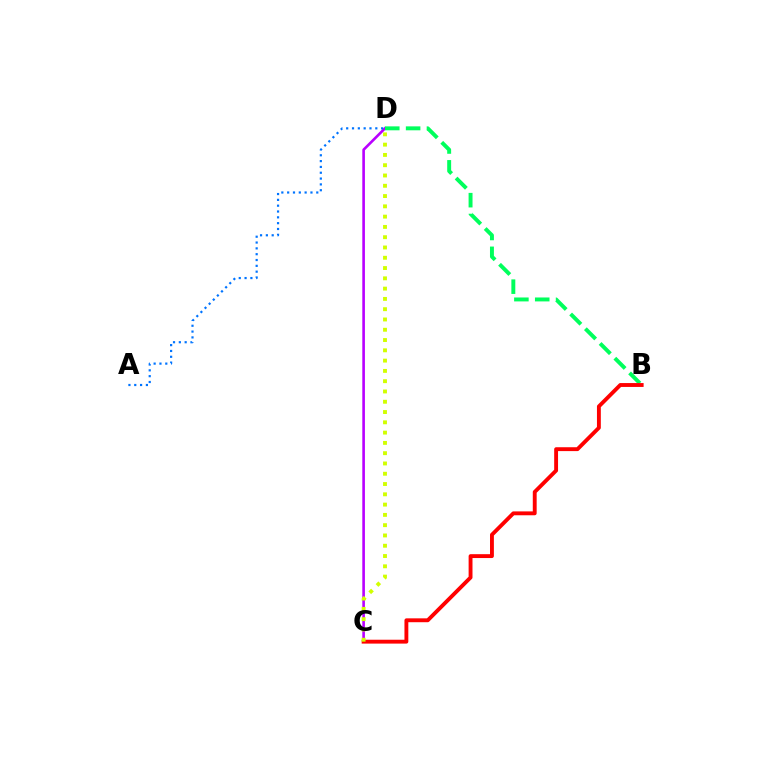{('C', 'D'): [{'color': '#b900ff', 'line_style': 'solid', 'thickness': 1.89}, {'color': '#d1ff00', 'line_style': 'dotted', 'thickness': 2.79}], ('B', 'D'): [{'color': '#00ff5c', 'line_style': 'dashed', 'thickness': 2.83}], ('B', 'C'): [{'color': '#ff0000', 'line_style': 'solid', 'thickness': 2.79}], ('A', 'D'): [{'color': '#0074ff', 'line_style': 'dotted', 'thickness': 1.58}]}